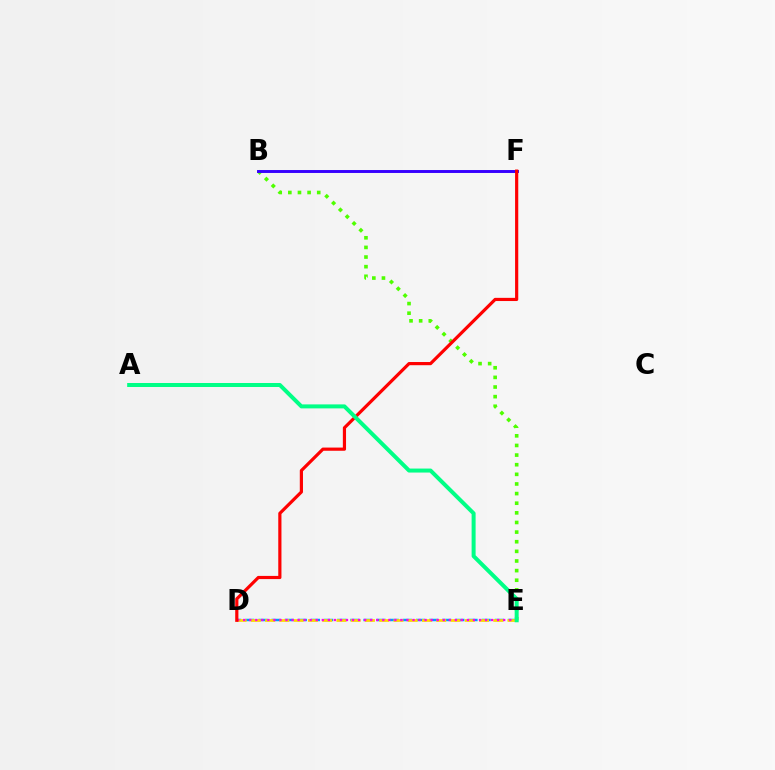{('B', 'E'): [{'color': '#4fff00', 'line_style': 'dotted', 'thickness': 2.62}], ('D', 'E'): [{'color': '#009eff', 'line_style': 'dashed', 'thickness': 1.78}, {'color': '#ffd500', 'line_style': 'dashed', 'thickness': 1.94}, {'color': '#ff00ed', 'line_style': 'dotted', 'thickness': 1.64}], ('B', 'F'): [{'color': '#3700ff', 'line_style': 'solid', 'thickness': 2.11}], ('D', 'F'): [{'color': '#ff0000', 'line_style': 'solid', 'thickness': 2.29}], ('A', 'E'): [{'color': '#00ff86', 'line_style': 'solid', 'thickness': 2.87}]}